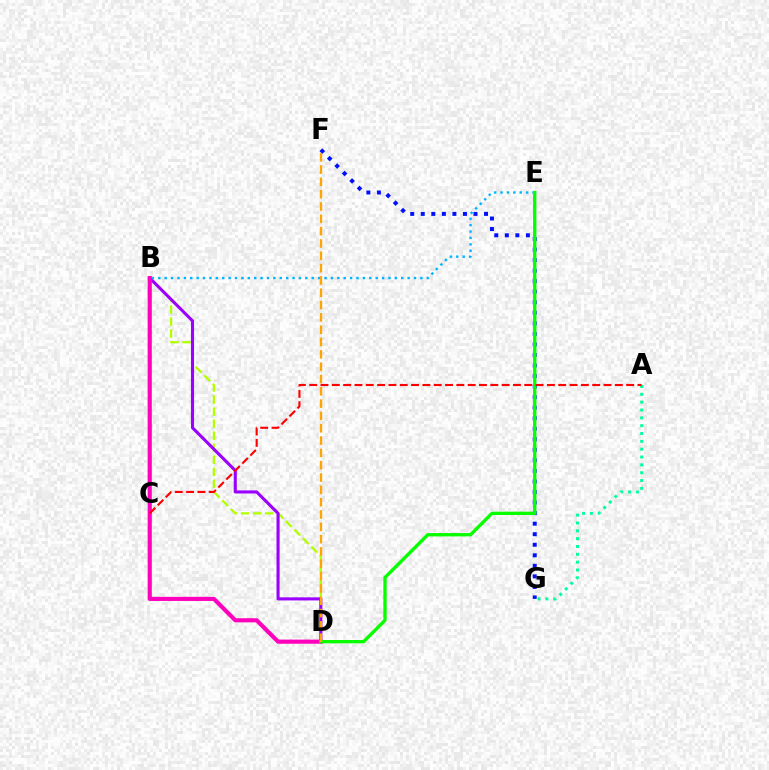{('F', 'G'): [{'color': '#0010ff', 'line_style': 'dotted', 'thickness': 2.86}], ('B', 'D'): [{'color': '#b3ff00', 'line_style': 'dashed', 'thickness': 1.63}, {'color': '#9b00ff', 'line_style': 'solid', 'thickness': 2.23}, {'color': '#ff00bd', 'line_style': 'solid', 'thickness': 2.98}], ('B', 'E'): [{'color': '#00b5ff', 'line_style': 'dotted', 'thickness': 1.74}], ('D', 'E'): [{'color': '#08ff00', 'line_style': 'solid', 'thickness': 2.41}], ('A', 'G'): [{'color': '#00ff9d', 'line_style': 'dotted', 'thickness': 2.13}], ('D', 'F'): [{'color': '#ffa500', 'line_style': 'dashed', 'thickness': 1.67}], ('A', 'C'): [{'color': '#ff0000', 'line_style': 'dashed', 'thickness': 1.54}]}